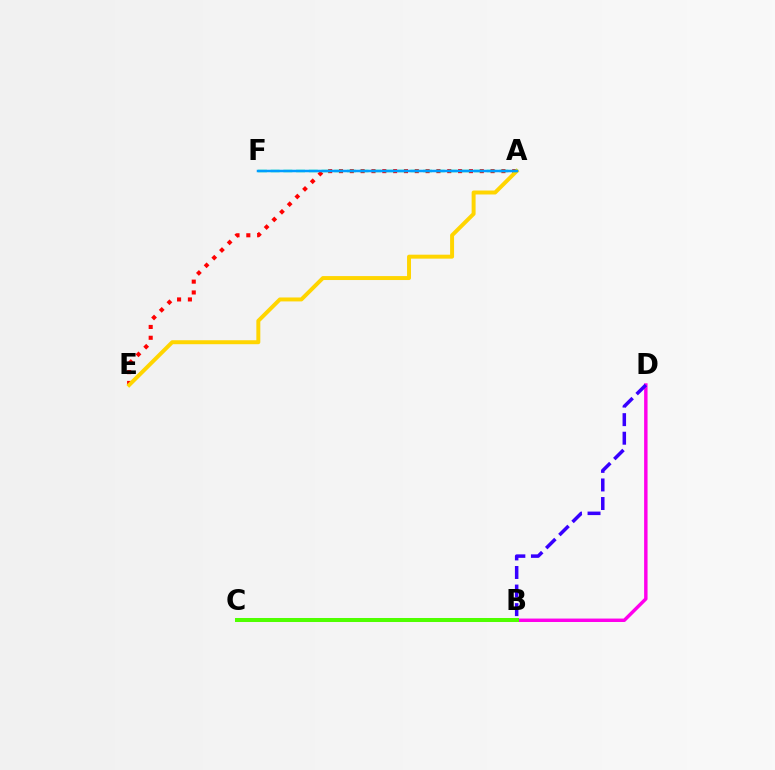{('A', 'E'): [{'color': '#ff0000', 'line_style': 'dotted', 'thickness': 2.94}, {'color': '#ffd500', 'line_style': 'solid', 'thickness': 2.85}], ('B', 'D'): [{'color': '#ff00ed', 'line_style': 'solid', 'thickness': 2.47}, {'color': '#3700ff', 'line_style': 'dashed', 'thickness': 2.52}], ('B', 'C'): [{'color': '#4fff00', 'line_style': 'solid', 'thickness': 2.88}], ('A', 'F'): [{'color': '#00ff86', 'line_style': 'dashed', 'thickness': 1.73}, {'color': '#009eff', 'line_style': 'solid', 'thickness': 1.8}]}